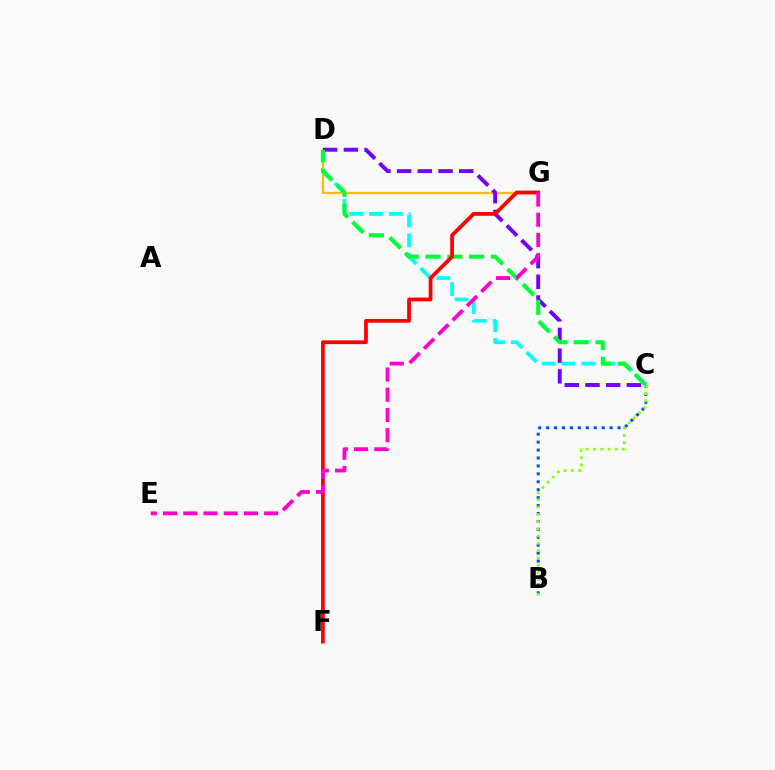{('B', 'C'): [{'color': '#004bff', 'line_style': 'dotted', 'thickness': 2.15}, {'color': '#84ff00', 'line_style': 'dotted', 'thickness': 1.97}], ('C', 'D'): [{'color': '#00fff6', 'line_style': 'dashed', 'thickness': 2.69}, {'color': '#7200ff', 'line_style': 'dashed', 'thickness': 2.81}, {'color': '#00ff39', 'line_style': 'dashed', 'thickness': 2.96}], ('D', 'G'): [{'color': '#ffbd00', 'line_style': 'solid', 'thickness': 1.63}], ('F', 'G'): [{'color': '#ff0000', 'line_style': 'solid', 'thickness': 2.7}], ('E', 'G'): [{'color': '#ff00cf', 'line_style': 'dashed', 'thickness': 2.75}]}